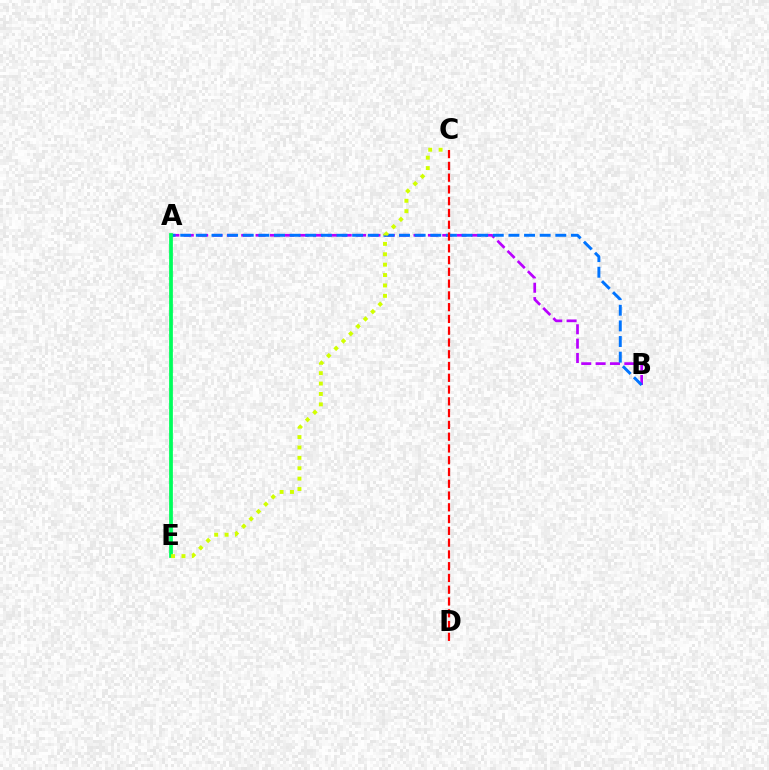{('A', 'B'): [{'color': '#b900ff', 'line_style': 'dashed', 'thickness': 1.95}, {'color': '#0074ff', 'line_style': 'dashed', 'thickness': 2.12}], ('A', 'E'): [{'color': '#00ff5c', 'line_style': 'solid', 'thickness': 2.7}], ('C', 'E'): [{'color': '#d1ff00', 'line_style': 'dotted', 'thickness': 2.82}], ('C', 'D'): [{'color': '#ff0000', 'line_style': 'dashed', 'thickness': 1.6}]}